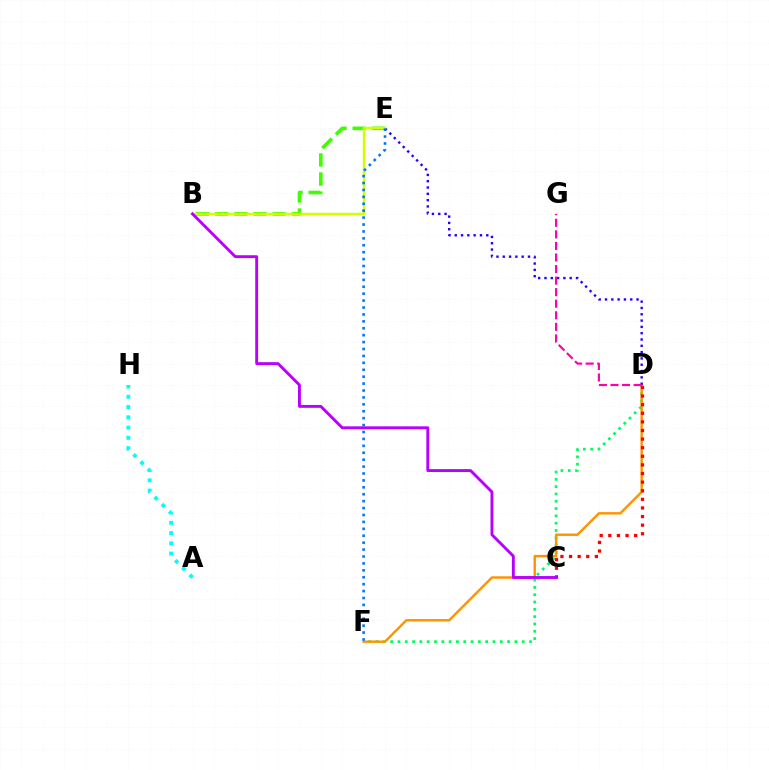{('D', 'F'): [{'color': '#00ff5c', 'line_style': 'dotted', 'thickness': 1.99}, {'color': '#ff9400', 'line_style': 'solid', 'thickness': 1.76}], ('B', 'E'): [{'color': '#3dff00', 'line_style': 'dashed', 'thickness': 2.6}, {'color': '#d1ff00', 'line_style': 'solid', 'thickness': 1.78}], ('C', 'D'): [{'color': '#ff0000', 'line_style': 'dotted', 'thickness': 2.34}], ('D', 'E'): [{'color': '#2500ff', 'line_style': 'dotted', 'thickness': 1.71}], ('D', 'G'): [{'color': '#ff00ac', 'line_style': 'dashed', 'thickness': 1.57}], ('A', 'H'): [{'color': '#00fff6', 'line_style': 'dotted', 'thickness': 2.79}], ('E', 'F'): [{'color': '#0074ff', 'line_style': 'dotted', 'thickness': 1.88}], ('B', 'C'): [{'color': '#b900ff', 'line_style': 'solid', 'thickness': 2.07}]}